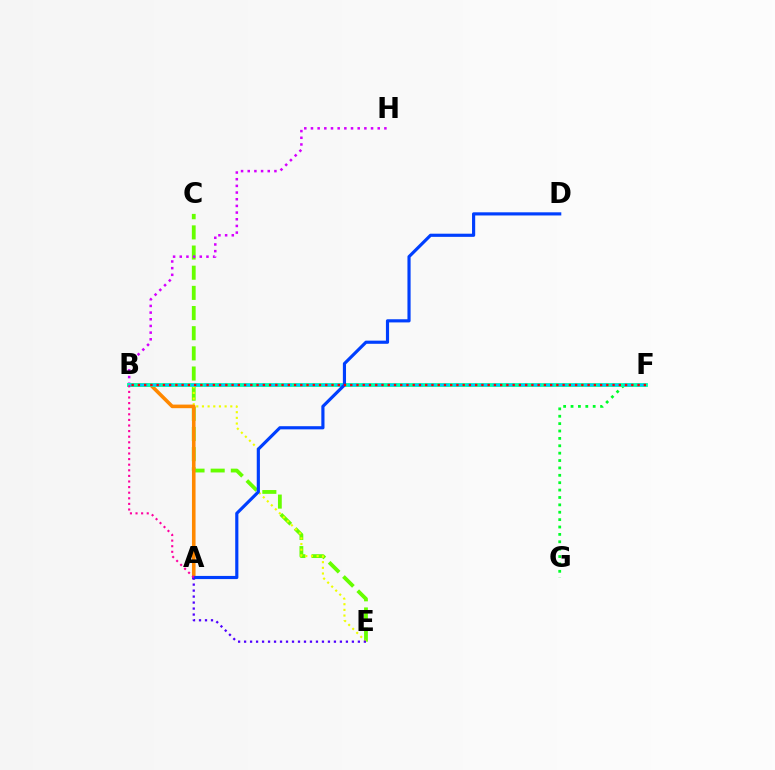{('C', 'E'): [{'color': '#66ff00', 'line_style': 'dashed', 'thickness': 2.74}], ('B', 'E'): [{'color': '#eeff00', 'line_style': 'dotted', 'thickness': 1.54}], ('F', 'G'): [{'color': '#00ff27', 'line_style': 'dotted', 'thickness': 2.01}], ('B', 'H'): [{'color': '#d600ff', 'line_style': 'dotted', 'thickness': 1.81}], ('A', 'B'): [{'color': '#ff8800', 'line_style': 'solid', 'thickness': 2.58}, {'color': '#ff00a0', 'line_style': 'dotted', 'thickness': 1.52}], ('B', 'F'): [{'color': '#00ffaf', 'line_style': 'solid', 'thickness': 2.76}, {'color': '#00c7ff', 'line_style': 'dashed', 'thickness': 1.78}, {'color': '#ff0000', 'line_style': 'dotted', 'thickness': 1.7}], ('A', 'D'): [{'color': '#003fff', 'line_style': 'solid', 'thickness': 2.27}], ('A', 'E'): [{'color': '#4f00ff', 'line_style': 'dotted', 'thickness': 1.63}]}